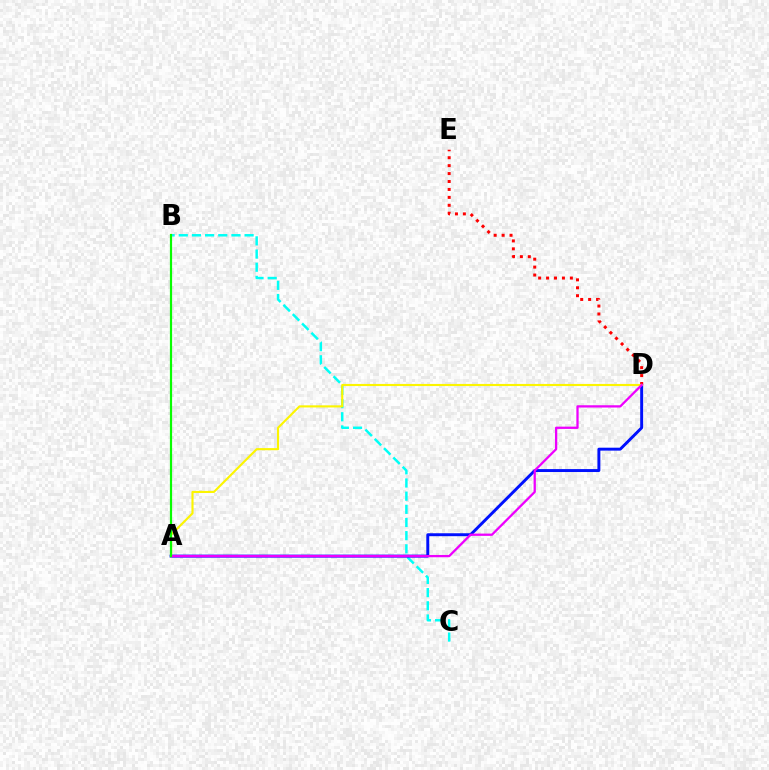{('B', 'C'): [{'color': '#00fff6', 'line_style': 'dashed', 'thickness': 1.79}], ('A', 'D'): [{'color': '#0010ff', 'line_style': 'solid', 'thickness': 2.12}, {'color': '#fcf500', 'line_style': 'solid', 'thickness': 1.53}, {'color': '#ee00ff', 'line_style': 'solid', 'thickness': 1.64}], ('D', 'E'): [{'color': '#ff0000', 'line_style': 'dotted', 'thickness': 2.15}], ('A', 'B'): [{'color': '#08ff00', 'line_style': 'solid', 'thickness': 1.58}]}